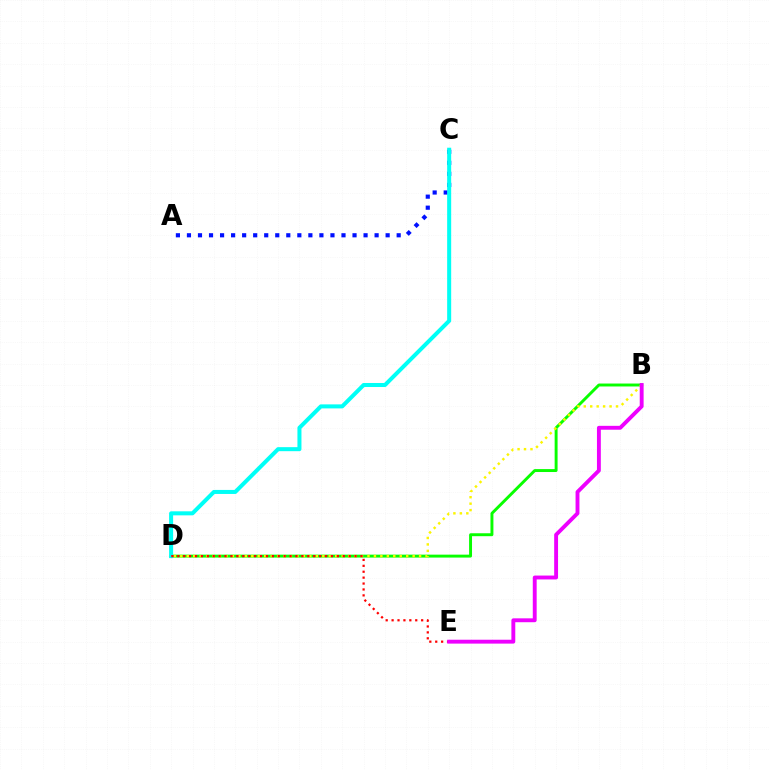{('B', 'D'): [{'color': '#08ff00', 'line_style': 'solid', 'thickness': 2.11}, {'color': '#fcf500', 'line_style': 'dotted', 'thickness': 1.75}], ('A', 'C'): [{'color': '#0010ff', 'line_style': 'dotted', 'thickness': 3.0}], ('C', 'D'): [{'color': '#00fff6', 'line_style': 'solid', 'thickness': 2.9}], ('D', 'E'): [{'color': '#ff0000', 'line_style': 'dotted', 'thickness': 1.61}], ('B', 'E'): [{'color': '#ee00ff', 'line_style': 'solid', 'thickness': 2.79}]}